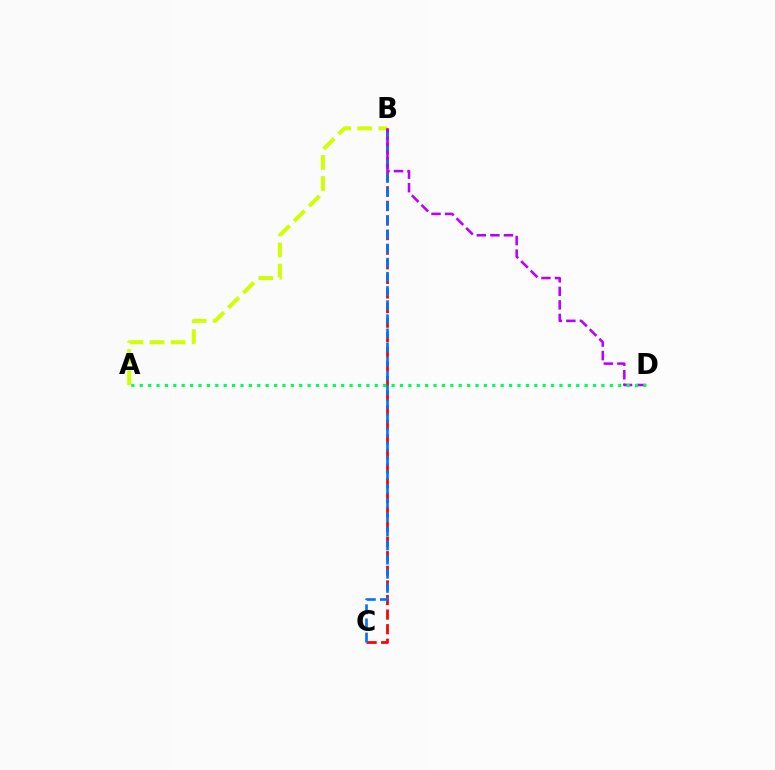{('A', 'B'): [{'color': '#d1ff00', 'line_style': 'dashed', 'thickness': 2.87}], ('B', 'C'): [{'color': '#ff0000', 'line_style': 'dashed', 'thickness': 1.98}, {'color': '#0074ff', 'line_style': 'dashed', 'thickness': 1.92}], ('B', 'D'): [{'color': '#b900ff', 'line_style': 'dashed', 'thickness': 1.84}], ('A', 'D'): [{'color': '#00ff5c', 'line_style': 'dotted', 'thickness': 2.28}]}